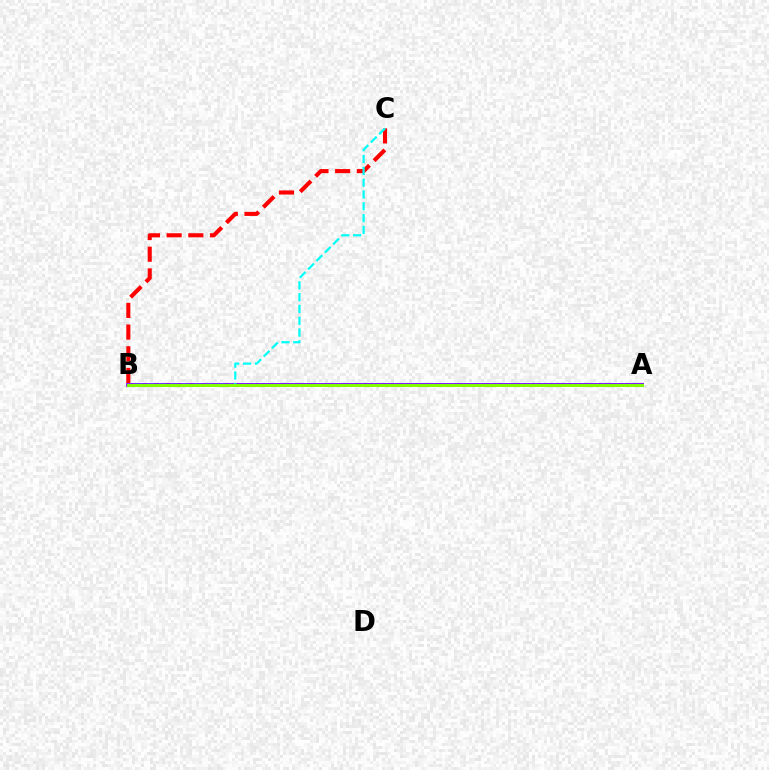{('B', 'C'): [{'color': '#ff0000', 'line_style': 'dashed', 'thickness': 2.94}, {'color': '#00fff6', 'line_style': 'dashed', 'thickness': 1.6}], ('A', 'B'): [{'color': '#7200ff', 'line_style': 'solid', 'thickness': 2.72}, {'color': '#84ff00', 'line_style': 'solid', 'thickness': 2.13}]}